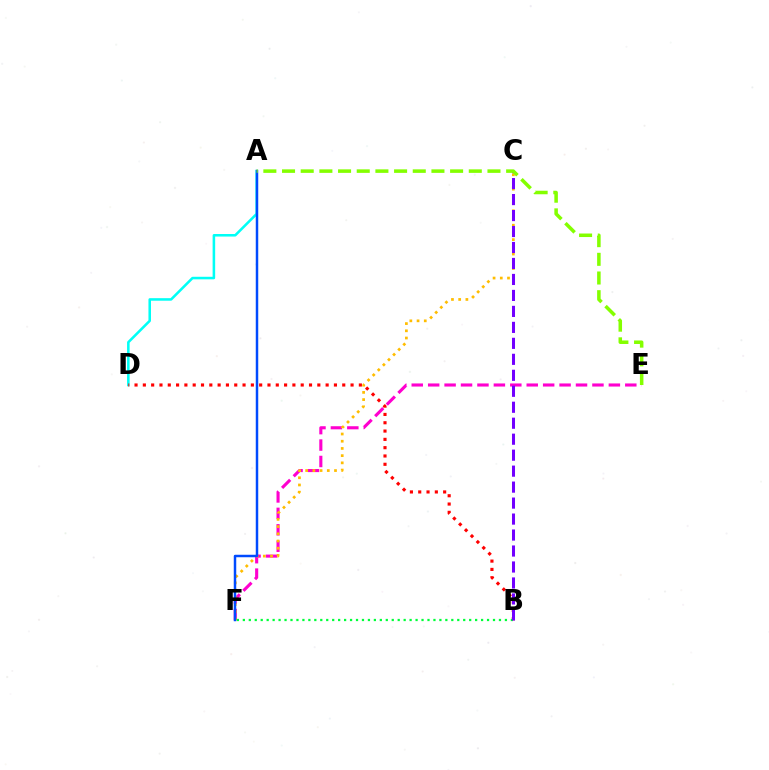{('E', 'F'): [{'color': '#ff00cf', 'line_style': 'dashed', 'thickness': 2.23}], ('C', 'F'): [{'color': '#ffbd00', 'line_style': 'dotted', 'thickness': 1.96}], ('A', 'D'): [{'color': '#00fff6', 'line_style': 'solid', 'thickness': 1.83}], ('B', 'D'): [{'color': '#ff0000', 'line_style': 'dotted', 'thickness': 2.26}], ('A', 'F'): [{'color': '#004bff', 'line_style': 'solid', 'thickness': 1.78}], ('B', 'F'): [{'color': '#00ff39', 'line_style': 'dotted', 'thickness': 1.62}], ('B', 'C'): [{'color': '#7200ff', 'line_style': 'dashed', 'thickness': 2.17}], ('A', 'E'): [{'color': '#84ff00', 'line_style': 'dashed', 'thickness': 2.54}]}